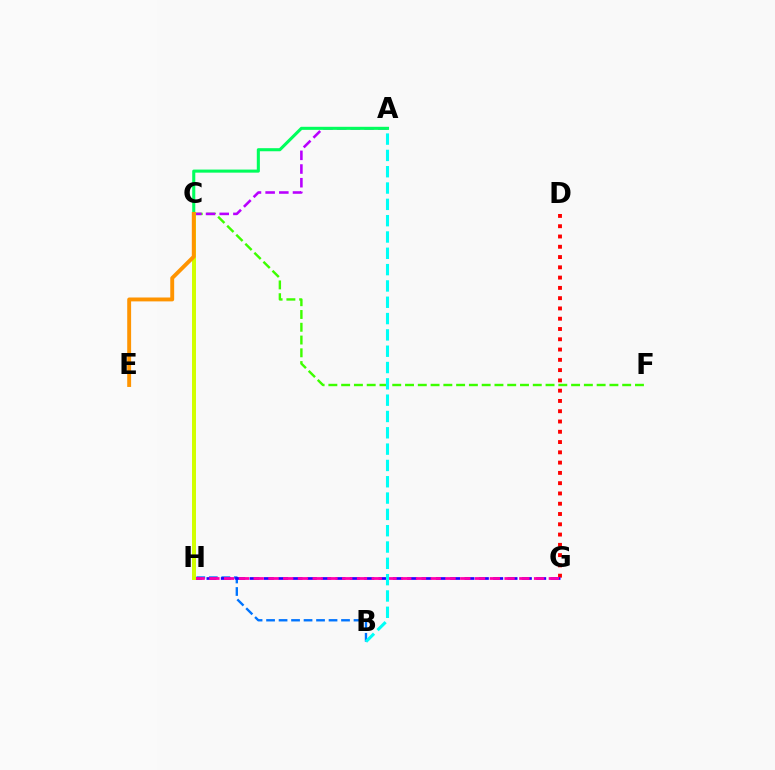{('B', 'H'): [{'color': '#0074ff', 'line_style': 'dashed', 'thickness': 1.7}], ('D', 'G'): [{'color': '#ff0000', 'line_style': 'dotted', 'thickness': 2.79}], ('C', 'F'): [{'color': '#3dff00', 'line_style': 'dashed', 'thickness': 1.74}], ('A', 'C'): [{'color': '#b900ff', 'line_style': 'dashed', 'thickness': 1.86}, {'color': '#00ff5c', 'line_style': 'solid', 'thickness': 2.21}], ('G', 'H'): [{'color': '#2500ff', 'line_style': 'dashed', 'thickness': 1.95}, {'color': '#ff00ac', 'line_style': 'dashed', 'thickness': 2.0}], ('C', 'H'): [{'color': '#d1ff00', 'line_style': 'solid', 'thickness': 2.86}], ('A', 'B'): [{'color': '#00fff6', 'line_style': 'dashed', 'thickness': 2.22}], ('C', 'E'): [{'color': '#ff9400', 'line_style': 'solid', 'thickness': 2.8}]}